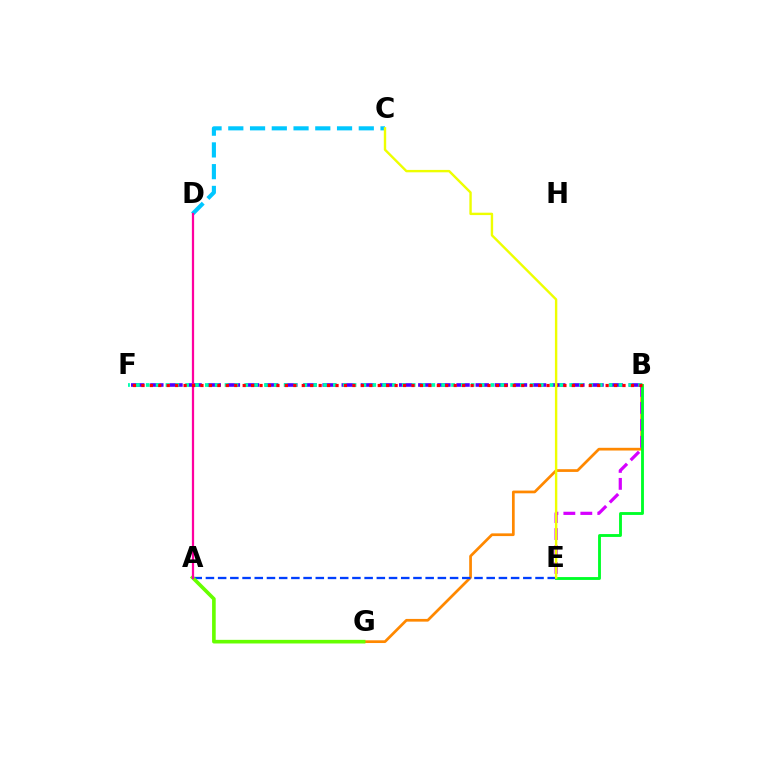{('B', 'F'): [{'color': '#4f00ff', 'line_style': 'dashed', 'thickness': 2.6}, {'color': '#00ffaf', 'line_style': 'dotted', 'thickness': 2.68}, {'color': '#ff0000', 'line_style': 'dotted', 'thickness': 2.29}], ('B', 'G'): [{'color': '#ff8800', 'line_style': 'solid', 'thickness': 1.96}], ('A', 'E'): [{'color': '#003fff', 'line_style': 'dashed', 'thickness': 1.66}], ('A', 'G'): [{'color': '#66ff00', 'line_style': 'solid', 'thickness': 2.61}], ('B', 'E'): [{'color': '#d600ff', 'line_style': 'dashed', 'thickness': 2.3}, {'color': '#00ff27', 'line_style': 'solid', 'thickness': 2.06}], ('C', 'D'): [{'color': '#00c7ff', 'line_style': 'dashed', 'thickness': 2.95}], ('A', 'D'): [{'color': '#ff00a0', 'line_style': 'solid', 'thickness': 1.61}], ('C', 'E'): [{'color': '#eeff00', 'line_style': 'solid', 'thickness': 1.73}]}